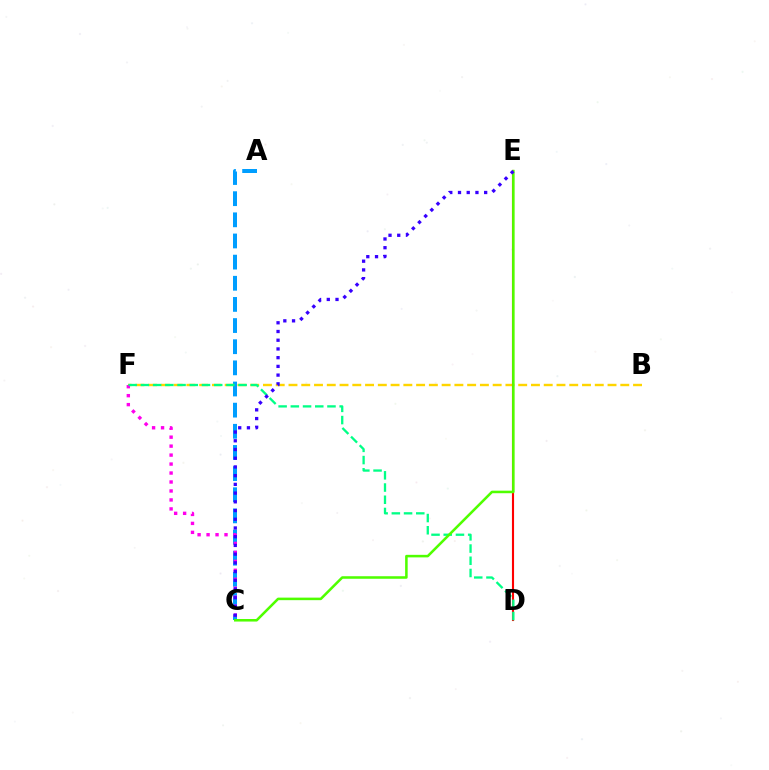{('A', 'C'): [{'color': '#009eff', 'line_style': 'dashed', 'thickness': 2.87}], ('B', 'F'): [{'color': '#ffd500', 'line_style': 'dashed', 'thickness': 1.73}], ('D', 'E'): [{'color': '#ff0000', 'line_style': 'solid', 'thickness': 1.52}], ('C', 'F'): [{'color': '#ff00ed', 'line_style': 'dotted', 'thickness': 2.44}], ('D', 'F'): [{'color': '#00ff86', 'line_style': 'dashed', 'thickness': 1.66}], ('C', 'E'): [{'color': '#4fff00', 'line_style': 'solid', 'thickness': 1.83}, {'color': '#3700ff', 'line_style': 'dotted', 'thickness': 2.37}]}